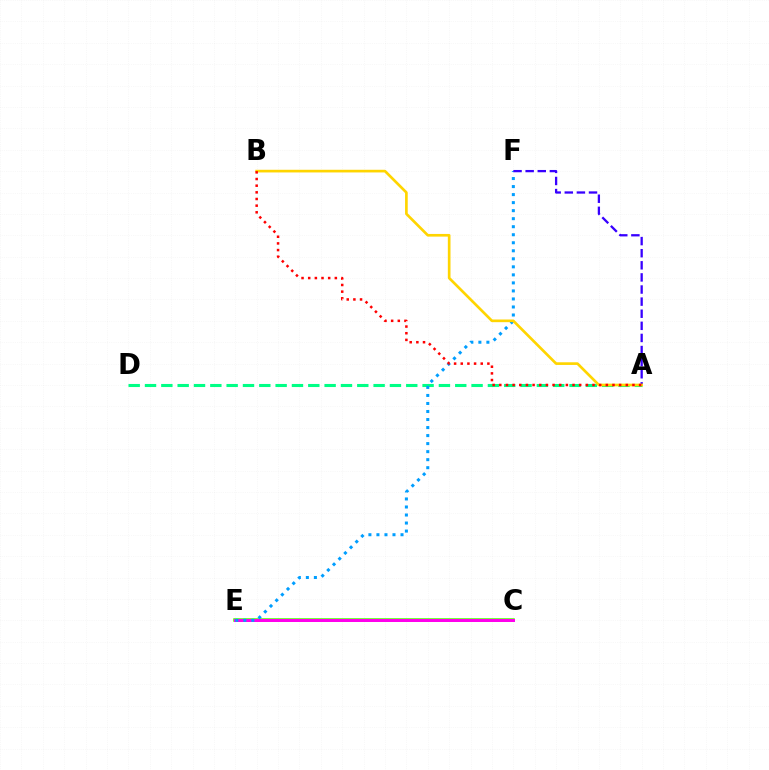{('C', 'E'): [{'color': '#4fff00', 'line_style': 'solid', 'thickness': 2.55}, {'color': '#ff00ed', 'line_style': 'solid', 'thickness': 2.16}], ('A', 'D'): [{'color': '#00ff86', 'line_style': 'dashed', 'thickness': 2.22}], ('E', 'F'): [{'color': '#009eff', 'line_style': 'dotted', 'thickness': 2.18}], ('A', 'F'): [{'color': '#3700ff', 'line_style': 'dashed', 'thickness': 1.64}], ('A', 'B'): [{'color': '#ffd500', 'line_style': 'solid', 'thickness': 1.92}, {'color': '#ff0000', 'line_style': 'dotted', 'thickness': 1.81}]}